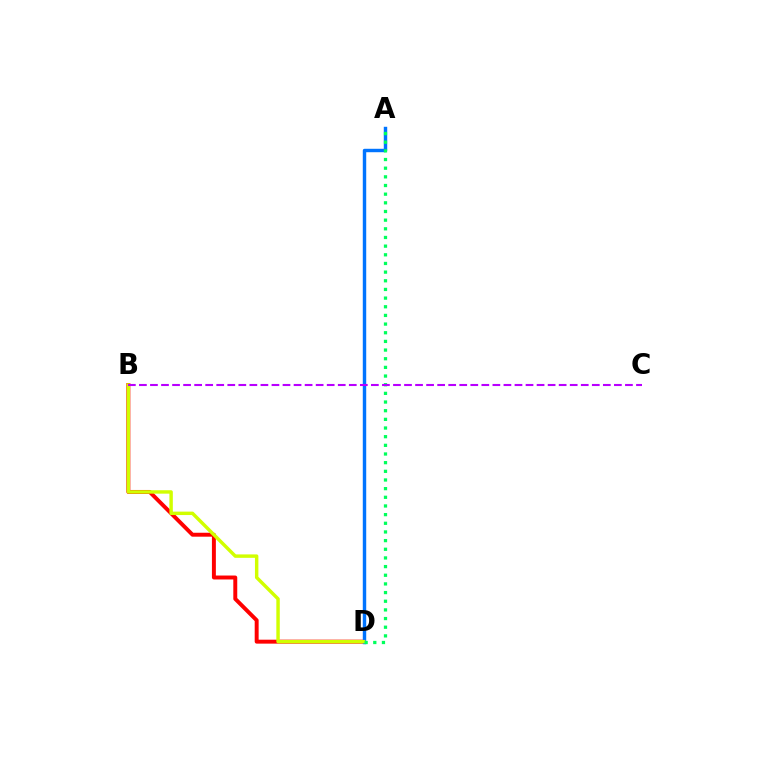{('B', 'D'): [{'color': '#ff0000', 'line_style': 'solid', 'thickness': 2.84}, {'color': '#d1ff00', 'line_style': 'solid', 'thickness': 2.47}], ('A', 'D'): [{'color': '#0074ff', 'line_style': 'solid', 'thickness': 2.47}, {'color': '#00ff5c', 'line_style': 'dotted', 'thickness': 2.35}], ('B', 'C'): [{'color': '#b900ff', 'line_style': 'dashed', 'thickness': 1.5}]}